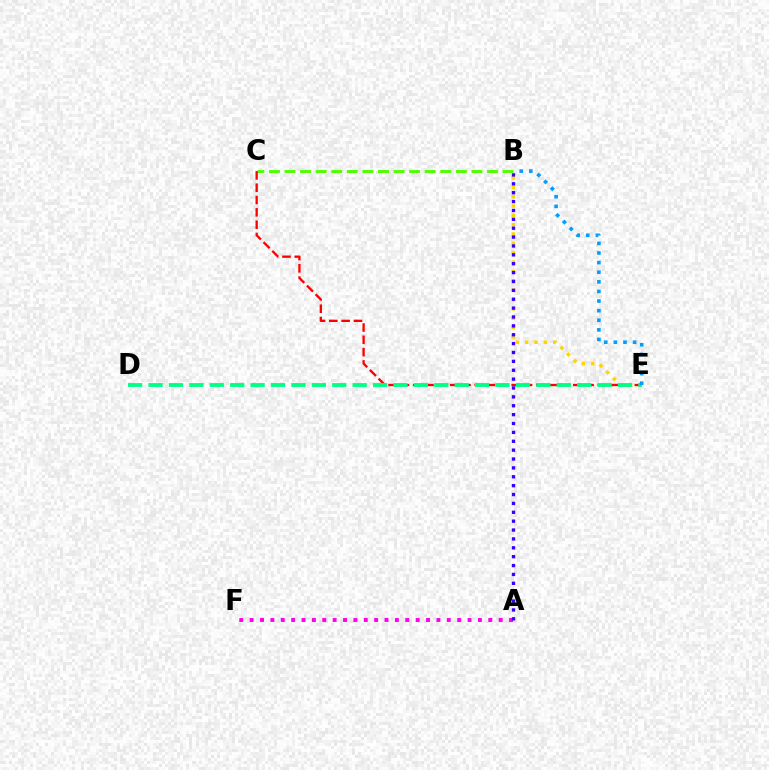{('B', 'C'): [{'color': '#4fff00', 'line_style': 'dashed', 'thickness': 2.12}], ('B', 'E'): [{'color': '#ffd500', 'line_style': 'dotted', 'thickness': 2.54}, {'color': '#009eff', 'line_style': 'dotted', 'thickness': 2.61}], ('C', 'E'): [{'color': '#ff0000', 'line_style': 'dashed', 'thickness': 1.67}], ('A', 'F'): [{'color': '#ff00ed', 'line_style': 'dotted', 'thickness': 2.82}], ('D', 'E'): [{'color': '#00ff86', 'line_style': 'dashed', 'thickness': 2.77}], ('A', 'B'): [{'color': '#3700ff', 'line_style': 'dotted', 'thickness': 2.41}]}